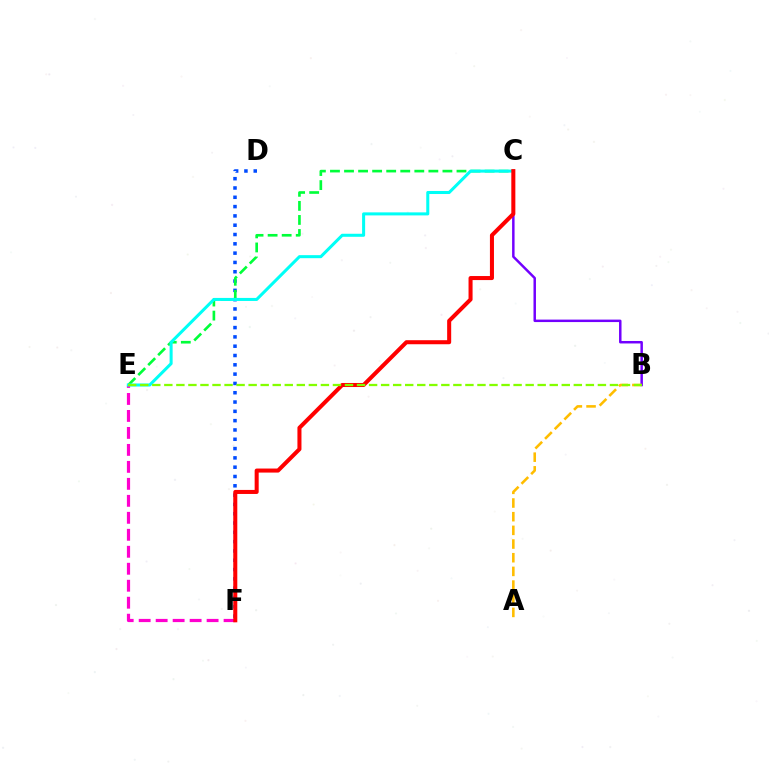{('D', 'F'): [{'color': '#004bff', 'line_style': 'dotted', 'thickness': 2.53}], ('E', 'F'): [{'color': '#ff00cf', 'line_style': 'dashed', 'thickness': 2.31}], ('B', 'C'): [{'color': '#7200ff', 'line_style': 'solid', 'thickness': 1.78}], ('A', 'B'): [{'color': '#ffbd00', 'line_style': 'dashed', 'thickness': 1.86}], ('C', 'E'): [{'color': '#00ff39', 'line_style': 'dashed', 'thickness': 1.91}, {'color': '#00fff6', 'line_style': 'solid', 'thickness': 2.19}], ('C', 'F'): [{'color': '#ff0000', 'line_style': 'solid', 'thickness': 2.91}], ('B', 'E'): [{'color': '#84ff00', 'line_style': 'dashed', 'thickness': 1.64}]}